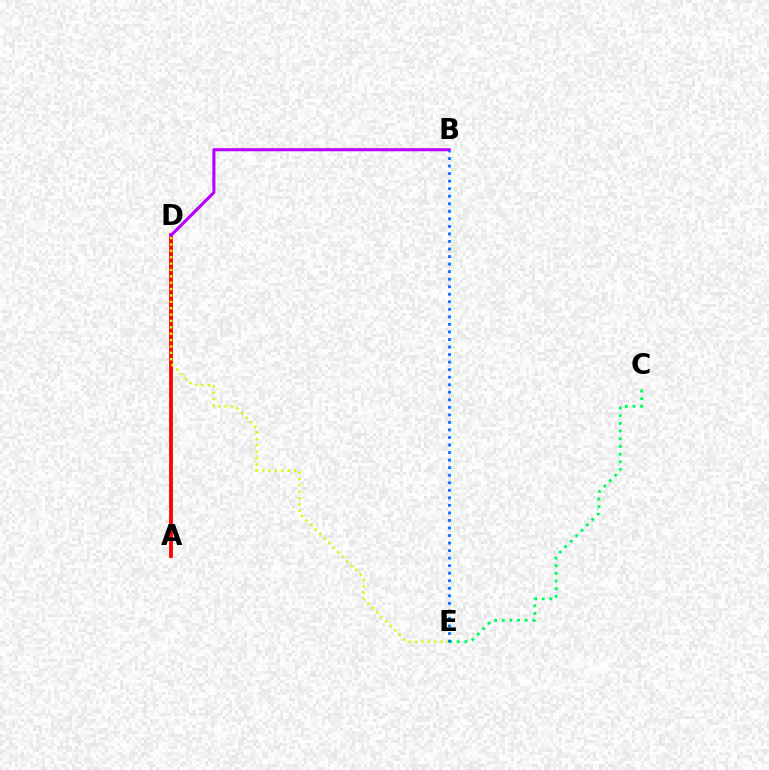{('A', 'D'): [{'color': '#ff0000', 'line_style': 'solid', 'thickness': 2.72}], ('C', 'E'): [{'color': '#00ff5c', 'line_style': 'dotted', 'thickness': 2.09}], ('B', 'D'): [{'color': '#b900ff', 'line_style': 'solid', 'thickness': 2.22}], ('D', 'E'): [{'color': '#d1ff00', 'line_style': 'dotted', 'thickness': 1.73}], ('B', 'E'): [{'color': '#0074ff', 'line_style': 'dotted', 'thickness': 2.05}]}